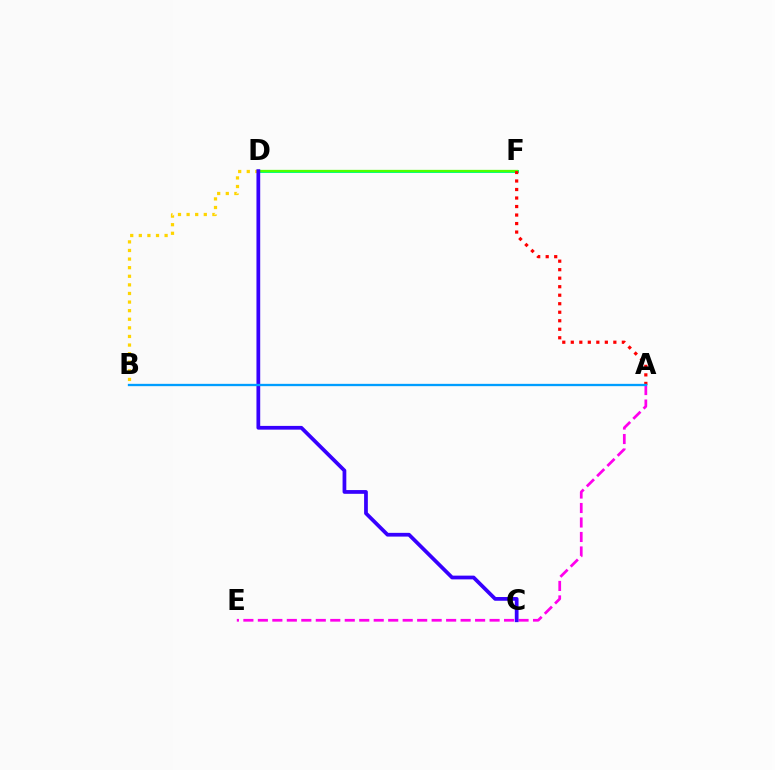{('B', 'D'): [{'color': '#ffd500', 'line_style': 'dotted', 'thickness': 2.34}], ('D', 'F'): [{'color': '#00ff86', 'line_style': 'solid', 'thickness': 2.16}, {'color': '#4fff00', 'line_style': 'solid', 'thickness': 1.64}], ('A', 'F'): [{'color': '#ff0000', 'line_style': 'dotted', 'thickness': 2.31}], ('A', 'E'): [{'color': '#ff00ed', 'line_style': 'dashed', 'thickness': 1.97}], ('C', 'D'): [{'color': '#3700ff', 'line_style': 'solid', 'thickness': 2.7}], ('A', 'B'): [{'color': '#009eff', 'line_style': 'solid', 'thickness': 1.67}]}